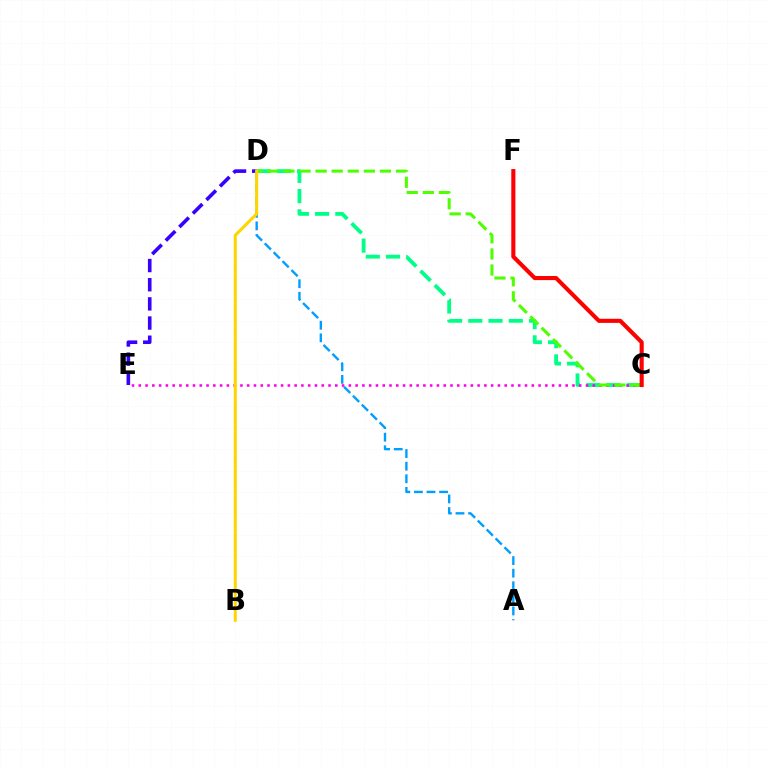{('C', 'D'): [{'color': '#00ff86', 'line_style': 'dashed', 'thickness': 2.75}, {'color': '#4fff00', 'line_style': 'dashed', 'thickness': 2.18}], ('C', 'E'): [{'color': '#ff00ed', 'line_style': 'dotted', 'thickness': 1.84}], ('D', 'E'): [{'color': '#3700ff', 'line_style': 'dashed', 'thickness': 2.6}], ('A', 'D'): [{'color': '#009eff', 'line_style': 'dashed', 'thickness': 1.71}], ('B', 'D'): [{'color': '#ffd500', 'line_style': 'solid', 'thickness': 2.2}], ('C', 'F'): [{'color': '#ff0000', 'line_style': 'solid', 'thickness': 2.95}]}